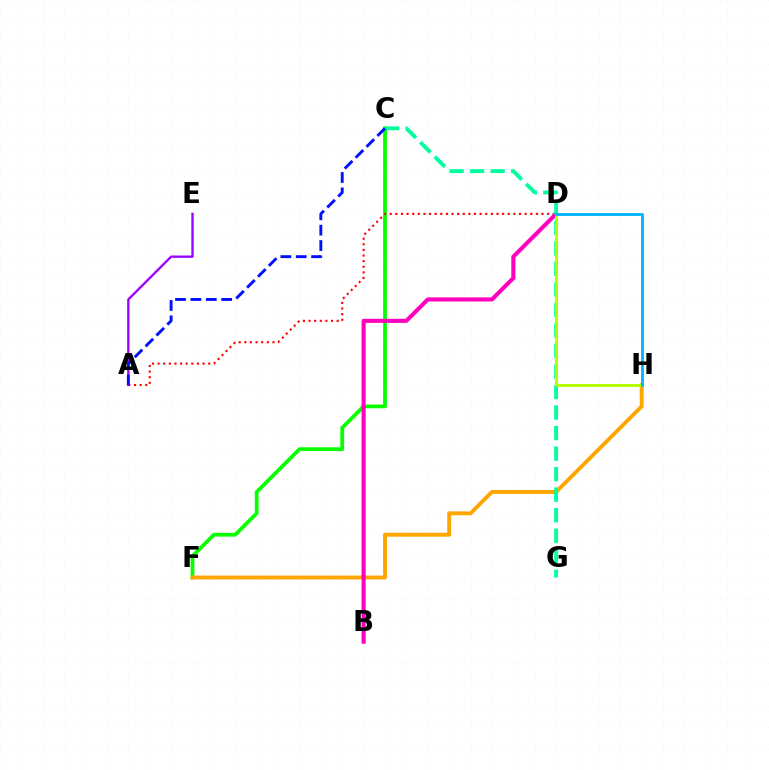{('C', 'F'): [{'color': '#08ff00', 'line_style': 'solid', 'thickness': 2.72}], ('F', 'H'): [{'color': '#ffa500', 'line_style': 'solid', 'thickness': 2.81}], ('A', 'D'): [{'color': '#ff0000', 'line_style': 'dotted', 'thickness': 1.53}], ('B', 'D'): [{'color': '#ff00bd', 'line_style': 'solid', 'thickness': 2.94}], ('C', 'G'): [{'color': '#00ff9d', 'line_style': 'dashed', 'thickness': 2.79}], ('D', 'H'): [{'color': '#b3ff00', 'line_style': 'solid', 'thickness': 2.07}, {'color': '#00b5ff', 'line_style': 'solid', 'thickness': 2.03}], ('A', 'E'): [{'color': '#9b00ff', 'line_style': 'solid', 'thickness': 1.68}], ('A', 'C'): [{'color': '#0010ff', 'line_style': 'dashed', 'thickness': 2.09}]}